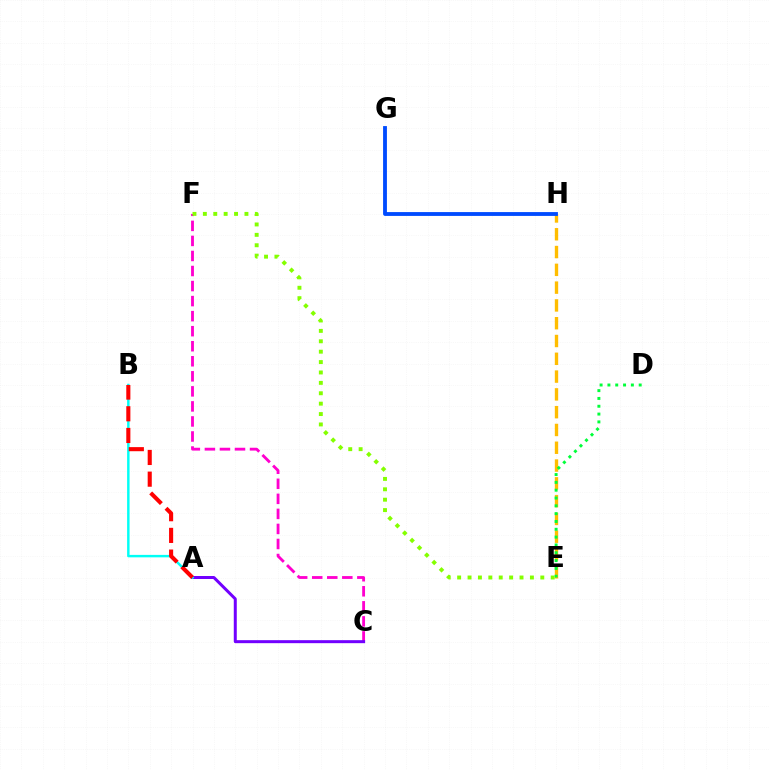{('E', 'H'): [{'color': '#ffbd00', 'line_style': 'dashed', 'thickness': 2.42}], ('D', 'E'): [{'color': '#00ff39', 'line_style': 'dotted', 'thickness': 2.12}], ('C', 'F'): [{'color': '#ff00cf', 'line_style': 'dashed', 'thickness': 2.04}], ('A', 'C'): [{'color': '#7200ff', 'line_style': 'solid', 'thickness': 2.16}], ('E', 'F'): [{'color': '#84ff00', 'line_style': 'dotted', 'thickness': 2.82}], ('A', 'B'): [{'color': '#00fff6', 'line_style': 'solid', 'thickness': 1.76}, {'color': '#ff0000', 'line_style': 'dashed', 'thickness': 2.95}], ('G', 'H'): [{'color': '#004bff', 'line_style': 'solid', 'thickness': 2.76}]}